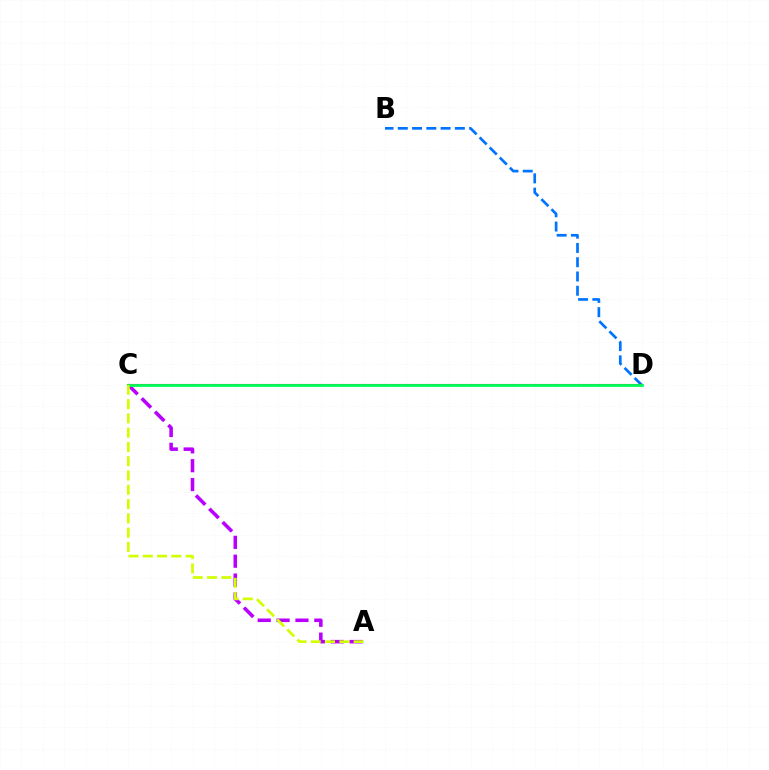{('A', 'C'): [{'color': '#b900ff', 'line_style': 'dashed', 'thickness': 2.56}, {'color': '#d1ff00', 'line_style': 'dashed', 'thickness': 1.94}], ('B', 'D'): [{'color': '#0074ff', 'line_style': 'dashed', 'thickness': 1.94}], ('C', 'D'): [{'color': '#ff0000', 'line_style': 'solid', 'thickness': 1.5}, {'color': '#00ff5c', 'line_style': 'solid', 'thickness': 2.02}]}